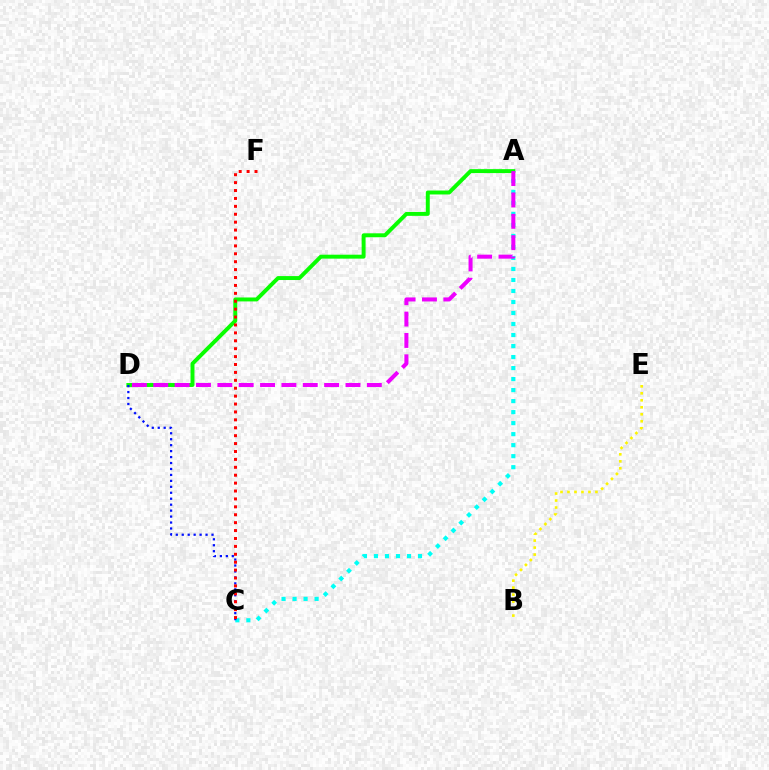{('A', 'C'): [{'color': '#00fff6', 'line_style': 'dotted', 'thickness': 2.99}], ('B', 'E'): [{'color': '#fcf500', 'line_style': 'dotted', 'thickness': 1.9}], ('A', 'D'): [{'color': '#08ff00', 'line_style': 'solid', 'thickness': 2.83}, {'color': '#ee00ff', 'line_style': 'dashed', 'thickness': 2.9}], ('C', 'D'): [{'color': '#0010ff', 'line_style': 'dotted', 'thickness': 1.62}], ('C', 'F'): [{'color': '#ff0000', 'line_style': 'dotted', 'thickness': 2.15}]}